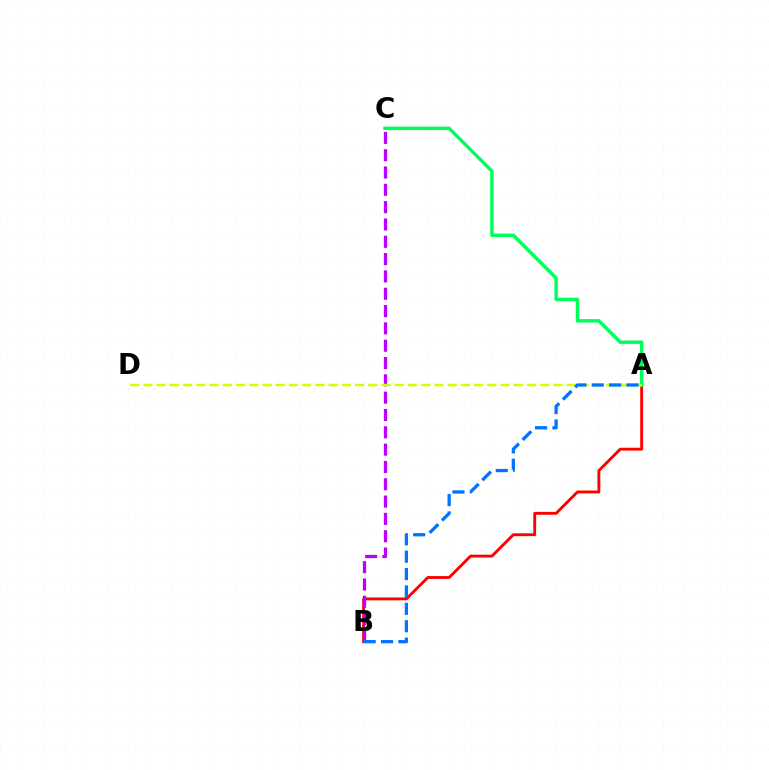{('A', 'B'): [{'color': '#ff0000', 'line_style': 'solid', 'thickness': 2.07}, {'color': '#0074ff', 'line_style': 'dashed', 'thickness': 2.36}], ('A', 'C'): [{'color': '#00ff5c', 'line_style': 'solid', 'thickness': 2.5}], ('B', 'C'): [{'color': '#b900ff', 'line_style': 'dashed', 'thickness': 2.35}], ('A', 'D'): [{'color': '#d1ff00', 'line_style': 'dashed', 'thickness': 1.8}]}